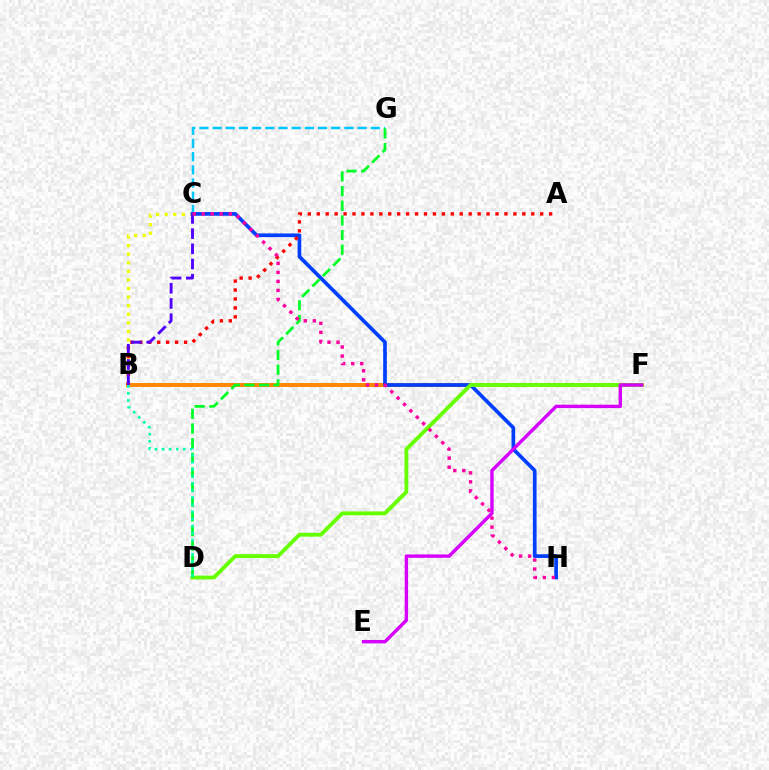{('C', 'G'): [{'color': '#00c7ff', 'line_style': 'dashed', 'thickness': 1.79}], ('B', 'C'): [{'color': '#eeff00', 'line_style': 'dotted', 'thickness': 2.33}, {'color': '#4f00ff', 'line_style': 'dashed', 'thickness': 2.07}], ('B', 'F'): [{'color': '#ff8800', 'line_style': 'solid', 'thickness': 2.85}], ('C', 'H'): [{'color': '#003fff', 'line_style': 'solid', 'thickness': 2.65}, {'color': '#ff00a0', 'line_style': 'dotted', 'thickness': 2.45}], ('D', 'F'): [{'color': '#66ff00', 'line_style': 'solid', 'thickness': 2.78}], ('A', 'B'): [{'color': '#ff0000', 'line_style': 'dotted', 'thickness': 2.43}], ('D', 'G'): [{'color': '#00ff27', 'line_style': 'dashed', 'thickness': 1.99}], ('B', 'D'): [{'color': '#00ffaf', 'line_style': 'dotted', 'thickness': 1.92}], ('E', 'F'): [{'color': '#d600ff', 'line_style': 'solid', 'thickness': 2.46}]}